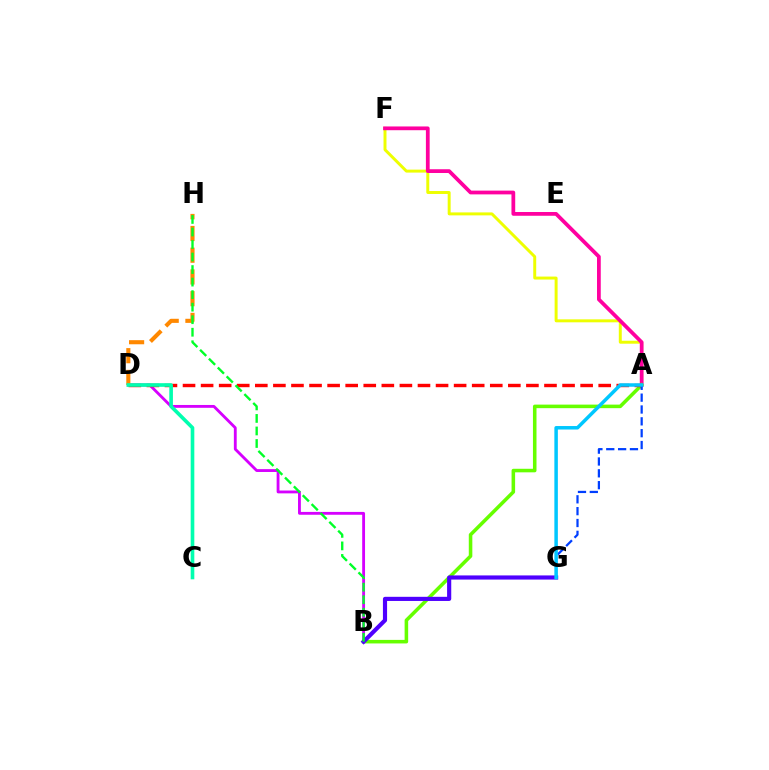{('A', 'F'): [{'color': '#eeff00', 'line_style': 'solid', 'thickness': 2.13}, {'color': '#ff00a0', 'line_style': 'solid', 'thickness': 2.7}], ('B', 'D'): [{'color': '#d600ff', 'line_style': 'solid', 'thickness': 2.05}], ('A', 'B'): [{'color': '#66ff00', 'line_style': 'solid', 'thickness': 2.56}], ('B', 'G'): [{'color': '#4f00ff', 'line_style': 'solid', 'thickness': 2.99}], ('A', 'D'): [{'color': '#ff0000', 'line_style': 'dashed', 'thickness': 2.46}], ('A', 'G'): [{'color': '#003fff', 'line_style': 'dashed', 'thickness': 1.61}, {'color': '#00c7ff', 'line_style': 'solid', 'thickness': 2.52}], ('D', 'H'): [{'color': '#ff8800', 'line_style': 'dashed', 'thickness': 2.95}], ('B', 'H'): [{'color': '#00ff27', 'line_style': 'dashed', 'thickness': 1.7}], ('C', 'D'): [{'color': '#00ffaf', 'line_style': 'solid', 'thickness': 2.61}]}